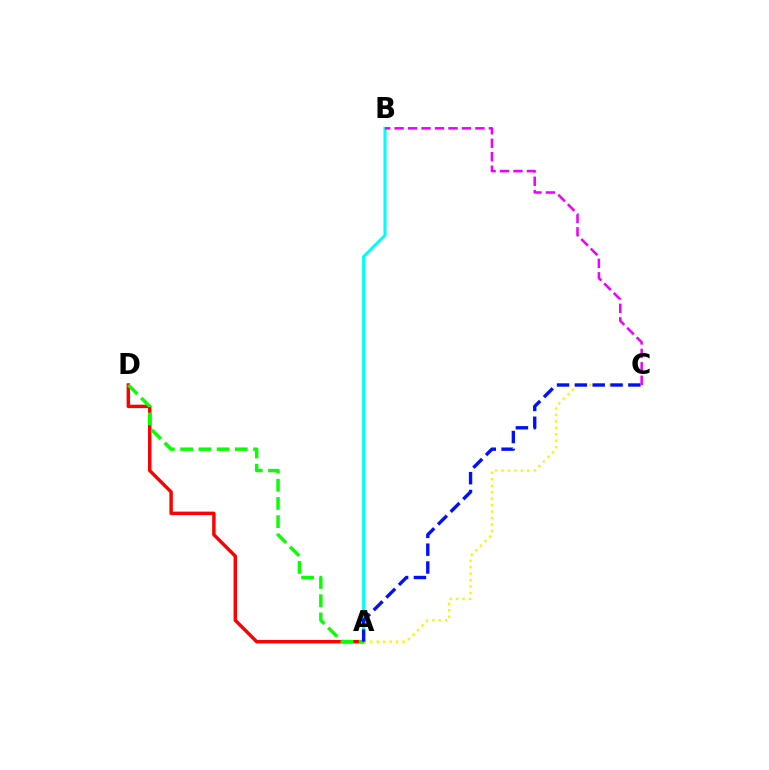{('A', 'B'): [{'color': '#00fff6', 'line_style': 'solid', 'thickness': 2.22}], ('A', 'D'): [{'color': '#ff0000', 'line_style': 'solid', 'thickness': 2.47}, {'color': '#08ff00', 'line_style': 'dashed', 'thickness': 2.47}], ('A', 'C'): [{'color': '#fcf500', 'line_style': 'dotted', 'thickness': 1.75}, {'color': '#0010ff', 'line_style': 'dashed', 'thickness': 2.42}], ('B', 'C'): [{'color': '#ee00ff', 'line_style': 'dashed', 'thickness': 1.83}]}